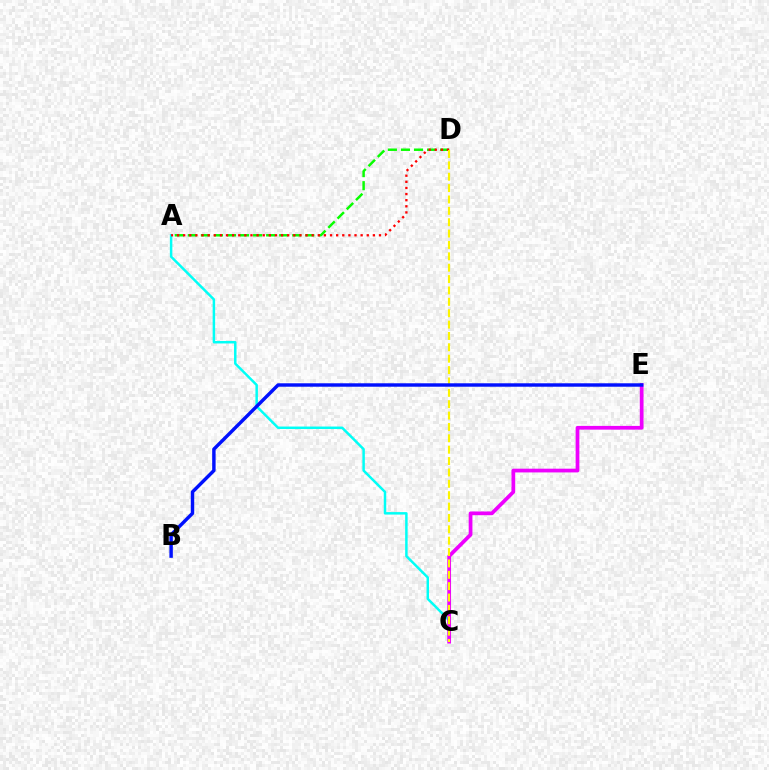{('A', 'C'): [{'color': '#00fff6', 'line_style': 'solid', 'thickness': 1.78}], ('A', 'D'): [{'color': '#08ff00', 'line_style': 'dashed', 'thickness': 1.77}, {'color': '#ff0000', 'line_style': 'dotted', 'thickness': 1.66}], ('C', 'E'): [{'color': '#ee00ff', 'line_style': 'solid', 'thickness': 2.69}], ('C', 'D'): [{'color': '#fcf500', 'line_style': 'dashed', 'thickness': 1.55}], ('B', 'E'): [{'color': '#0010ff', 'line_style': 'solid', 'thickness': 2.47}]}